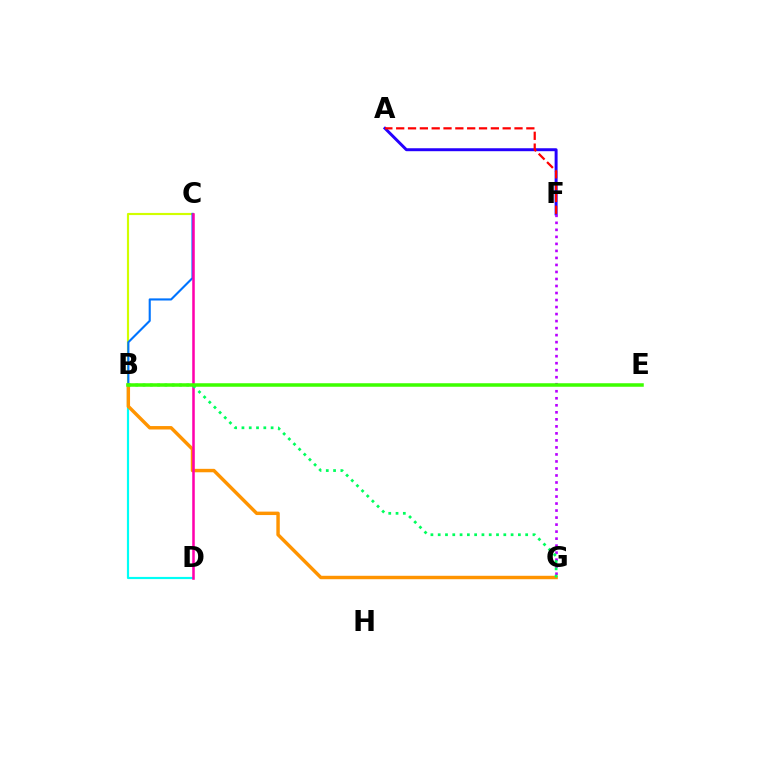{('B', 'C'): [{'color': '#d1ff00', 'line_style': 'solid', 'thickness': 1.55}, {'color': '#0074ff', 'line_style': 'solid', 'thickness': 1.52}], ('A', 'F'): [{'color': '#2500ff', 'line_style': 'solid', 'thickness': 2.13}, {'color': '#ff0000', 'line_style': 'dashed', 'thickness': 1.61}], ('F', 'G'): [{'color': '#b900ff', 'line_style': 'dotted', 'thickness': 1.91}], ('B', 'D'): [{'color': '#00fff6', 'line_style': 'solid', 'thickness': 1.57}], ('B', 'G'): [{'color': '#ff9400', 'line_style': 'solid', 'thickness': 2.47}, {'color': '#00ff5c', 'line_style': 'dotted', 'thickness': 1.98}], ('C', 'D'): [{'color': '#ff00ac', 'line_style': 'solid', 'thickness': 1.83}], ('B', 'E'): [{'color': '#3dff00', 'line_style': 'solid', 'thickness': 2.53}]}